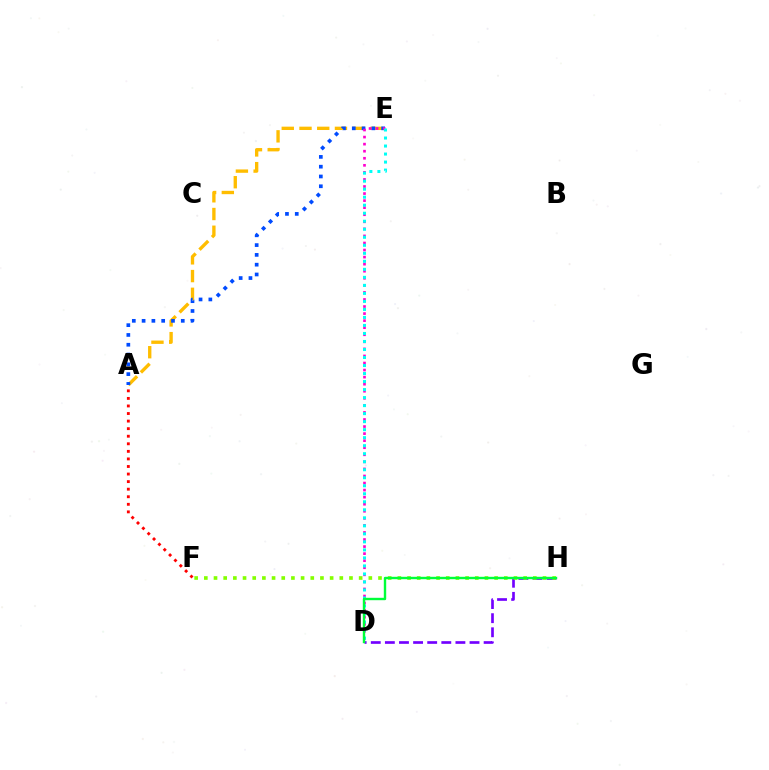{('A', 'E'): [{'color': '#ffbd00', 'line_style': 'dashed', 'thickness': 2.41}, {'color': '#004bff', 'line_style': 'dotted', 'thickness': 2.66}], ('D', 'H'): [{'color': '#7200ff', 'line_style': 'dashed', 'thickness': 1.92}, {'color': '#00ff39', 'line_style': 'solid', 'thickness': 1.73}], ('F', 'H'): [{'color': '#84ff00', 'line_style': 'dotted', 'thickness': 2.63}], ('D', 'E'): [{'color': '#ff00cf', 'line_style': 'dotted', 'thickness': 1.92}, {'color': '#00fff6', 'line_style': 'dotted', 'thickness': 2.18}], ('A', 'F'): [{'color': '#ff0000', 'line_style': 'dotted', 'thickness': 2.06}]}